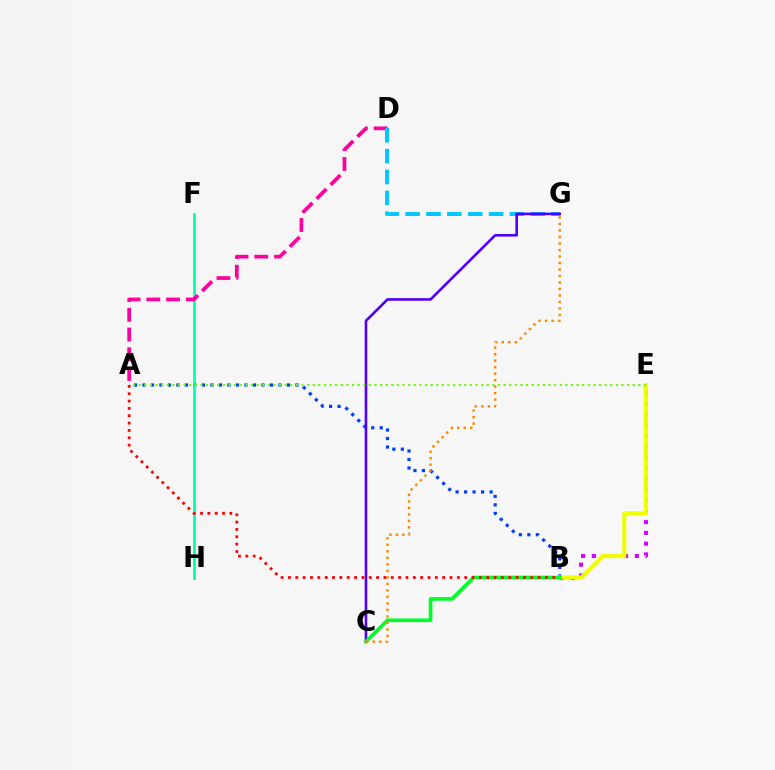{('B', 'E'): [{'color': '#d600ff', 'line_style': 'dotted', 'thickness': 2.92}, {'color': '#eeff00', 'line_style': 'solid', 'thickness': 2.96}], ('A', 'B'): [{'color': '#003fff', 'line_style': 'dotted', 'thickness': 2.31}, {'color': '#ff0000', 'line_style': 'dotted', 'thickness': 2.0}], ('F', 'H'): [{'color': '#00ffaf', 'line_style': 'solid', 'thickness': 1.99}], ('A', 'D'): [{'color': '#ff00a0', 'line_style': 'dashed', 'thickness': 2.68}], ('D', 'G'): [{'color': '#00c7ff', 'line_style': 'dashed', 'thickness': 2.83}], ('C', 'G'): [{'color': '#4f00ff', 'line_style': 'solid', 'thickness': 1.89}, {'color': '#ff8800', 'line_style': 'dotted', 'thickness': 1.77}], ('B', 'C'): [{'color': '#00ff27', 'line_style': 'solid', 'thickness': 2.63}], ('A', 'E'): [{'color': '#66ff00', 'line_style': 'dotted', 'thickness': 1.53}]}